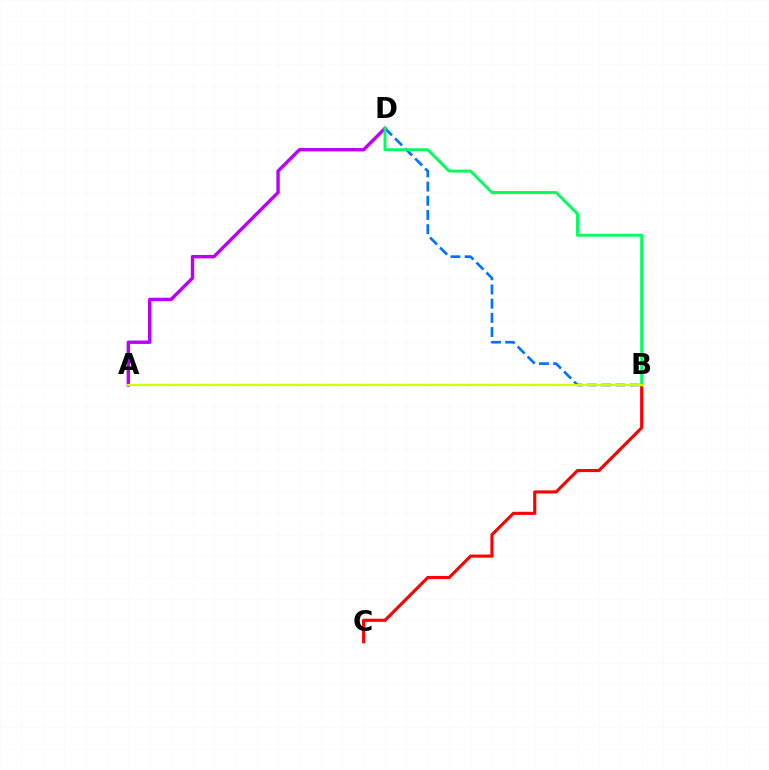{('A', 'D'): [{'color': '#b900ff', 'line_style': 'solid', 'thickness': 2.45}], ('B', 'C'): [{'color': '#ff0000', 'line_style': 'solid', 'thickness': 2.24}], ('B', 'D'): [{'color': '#0074ff', 'line_style': 'dashed', 'thickness': 1.93}, {'color': '#00ff5c', 'line_style': 'solid', 'thickness': 2.1}], ('A', 'B'): [{'color': '#d1ff00', 'line_style': 'solid', 'thickness': 1.57}]}